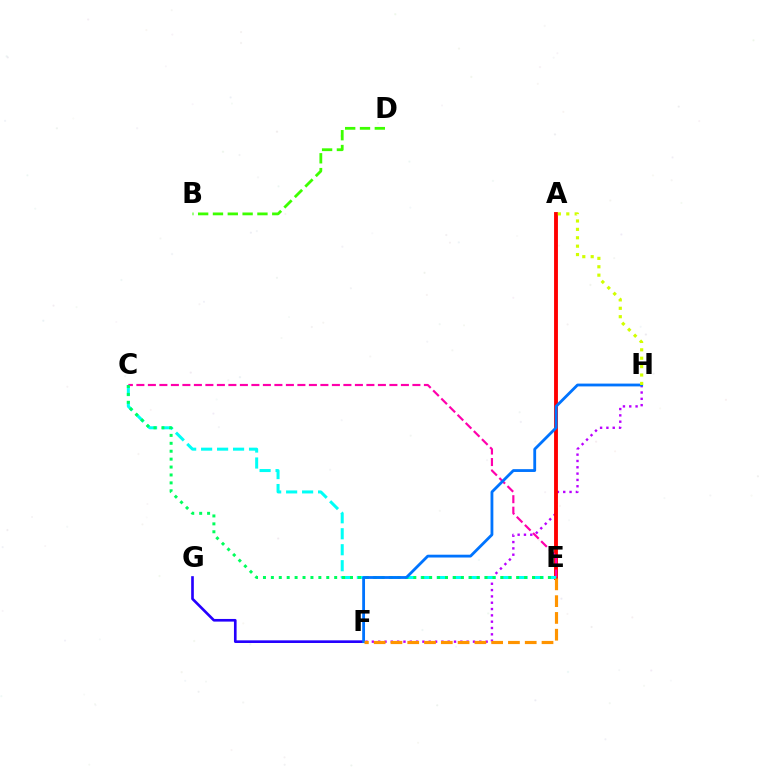{('F', 'H'): [{'color': '#b900ff', 'line_style': 'dotted', 'thickness': 1.72}, {'color': '#0074ff', 'line_style': 'solid', 'thickness': 2.03}], ('A', 'E'): [{'color': '#ff0000', 'line_style': 'solid', 'thickness': 2.78}], ('C', 'E'): [{'color': '#ff00ac', 'line_style': 'dashed', 'thickness': 1.56}, {'color': '#00fff6', 'line_style': 'dashed', 'thickness': 2.17}, {'color': '#00ff5c', 'line_style': 'dotted', 'thickness': 2.15}], ('F', 'G'): [{'color': '#2500ff', 'line_style': 'solid', 'thickness': 1.91}], ('B', 'D'): [{'color': '#3dff00', 'line_style': 'dashed', 'thickness': 2.01}], ('E', 'F'): [{'color': '#ff9400', 'line_style': 'dashed', 'thickness': 2.28}], ('A', 'H'): [{'color': '#d1ff00', 'line_style': 'dotted', 'thickness': 2.28}]}